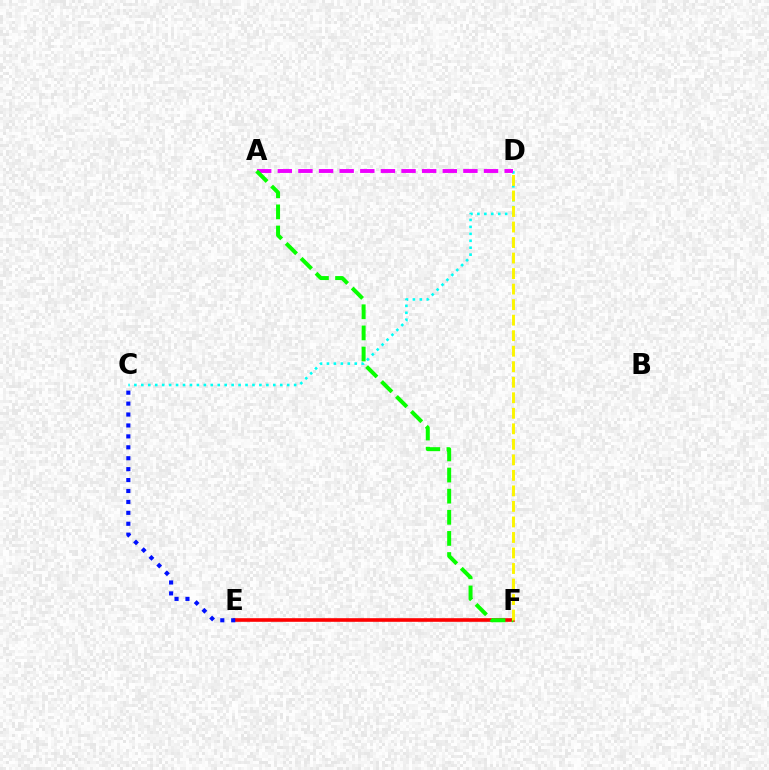{('E', 'F'): [{'color': '#ff0000', 'line_style': 'solid', 'thickness': 2.6}], ('C', 'E'): [{'color': '#0010ff', 'line_style': 'dotted', 'thickness': 2.97}], ('C', 'D'): [{'color': '#00fff6', 'line_style': 'dotted', 'thickness': 1.89}], ('A', 'D'): [{'color': '#ee00ff', 'line_style': 'dashed', 'thickness': 2.8}], ('A', 'F'): [{'color': '#08ff00', 'line_style': 'dashed', 'thickness': 2.87}], ('D', 'F'): [{'color': '#fcf500', 'line_style': 'dashed', 'thickness': 2.11}]}